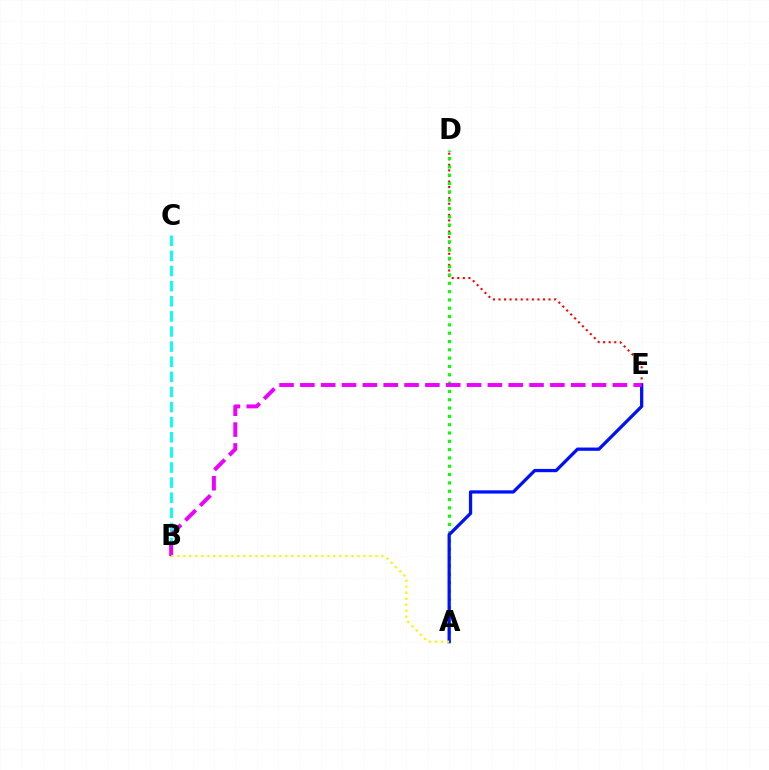{('D', 'E'): [{'color': '#ff0000', 'line_style': 'dotted', 'thickness': 1.51}], ('B', 'C'): [{'color': '#00fff6', 'line_style': 'dashed', 'thickness': 2.05}], ('A', 'D'): [{'color': '#08ff00', 'line_style': 'dotted', 'thickness': 2.26}], ('A', 'E'): [{'color': '#0010ff', 'line_style': 'solid', 'thickness': 2.35}], ('B', 'E'): [{'color': '#ee00ff', 'line_style': 'dashed', 'thickness': 2.83}], ('A', 'B'): [{'color': '#fcf500', 'line_style': 'dotted', 'thickness': 1.63}]}